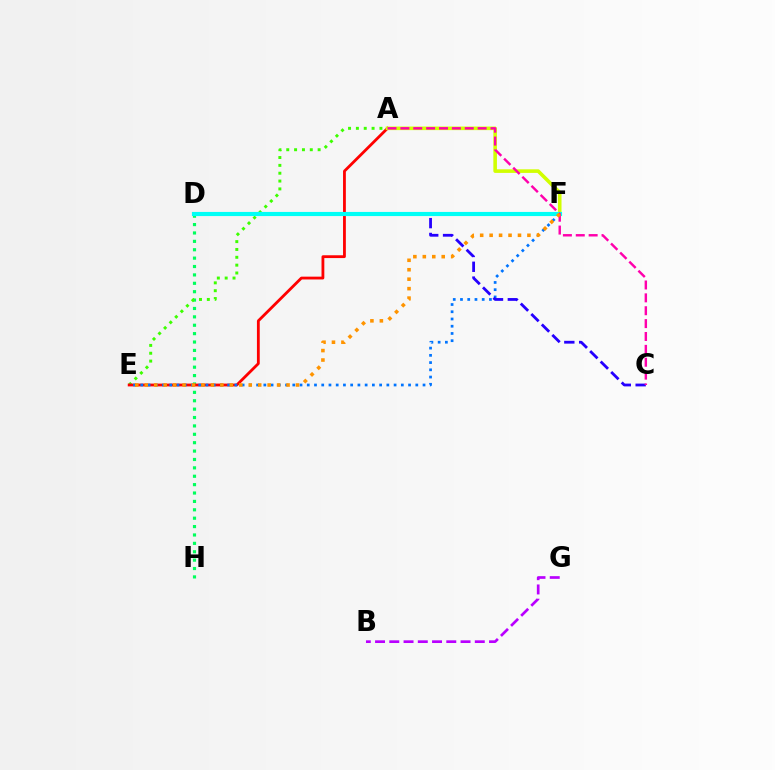{('D', 'H'): [{'color': '#00ff5c', 'line_style': 'dotted', 'thickness': 2.28}], ('A', 'E'): [{'color': '#3dff00', 'line_style': 'dotted', 'thickness': 2.13}, {'color': '#ff0000', 'line_style': 'solid', 'thickness': 2.02}], ('E', 'F'): [{'color': '#0074ff', 'line_style': 'dotted', 'thickness': 1.97}, {'color': '#ff9400', 'line_style': 'dotted', 'thickness': 2.57}], ('B', 'G'): [{'color': '#b900ff', 'line_style': 'dashed', 'thickness': 1.94}], ('C', 'D'): [{'color': '#2500ff', 'line_style': 'dashed', 'thickness': 2.01}], ('A', 'F'): [{'color': '#d1ff00', 'line_style': 'solid', 'thickness': 2.59}], ('D', 'F'): [{'color': '#00fff6', 'line_style': 'solid', 'thickness': 2.98}], ('A', 'C'): [{'color': '#ff00ac', 'line_style': 'dashed', 'thickness': 1.75}]}